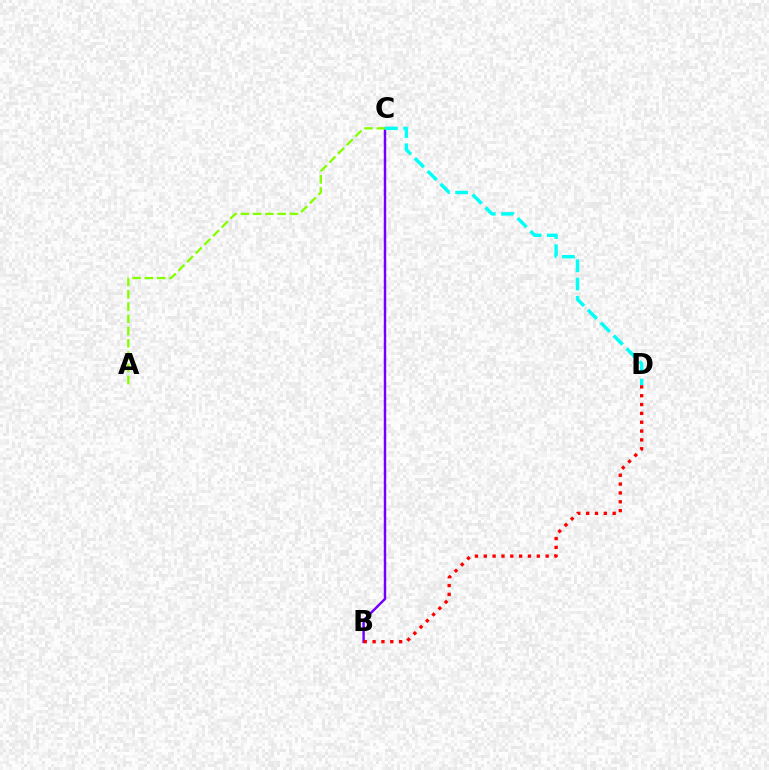{('B', 'C'): [{'color': '#7200ff', 'line_style': 'solid', 'thickness': 1.76}], ('A', 'C'): [{'color': '#84ff00', 'line_style': 'dashed', 'thickness': 1.66}], ('B', 'D'): [{'color': '#ff0000', 'line_style': 'dotted', 'thickness': 2.4}], ('C', 'D'): [{'color': '#00fff6', 'line_style': 'dashed', 'thickness': 2.48}]}